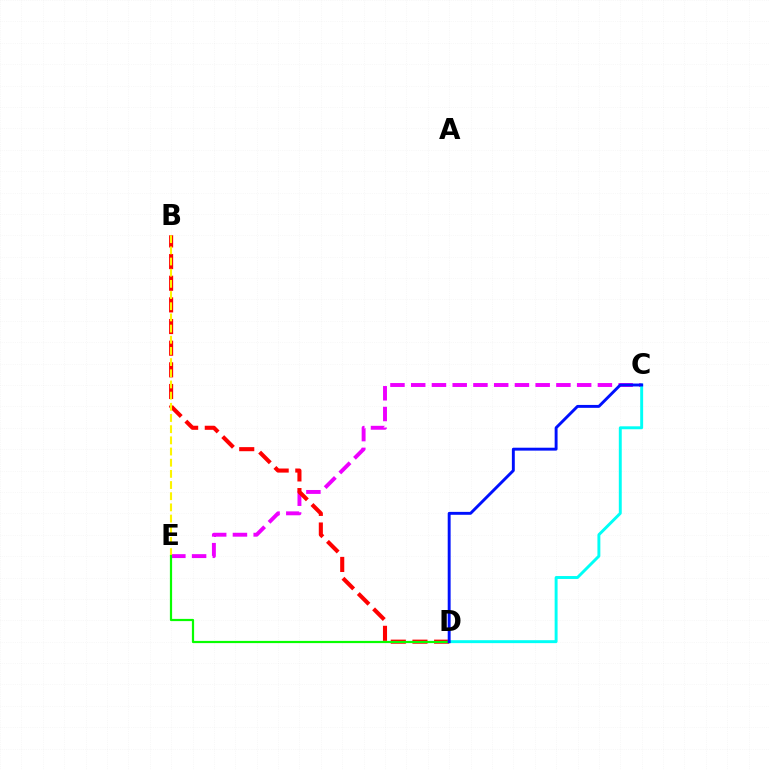{('C', 'E'): [{'color': '#ee00ff', 'line_style': 'dashed', 'thickness': 2.82}], ('B', 'D'): [{'color': '#ff0000', 'line_style': 'dashed', 'thickness': 2.94}], ('C', 'D'): [{'color': '#00fff6', 'line_style': 'solid', 'thickness': 2.11}, {'color': '#0010ff', 'line_style': 'solid', 'thickness': 2.1}], ('B', 'E'): [{'color': '#fcf500', 'line_style': 'dashed', 'thickness': 1.52}], ('D', 'E'): [{'color': '#08ff00', 'line_style': 'solid', 'thickness': 1.59}]}